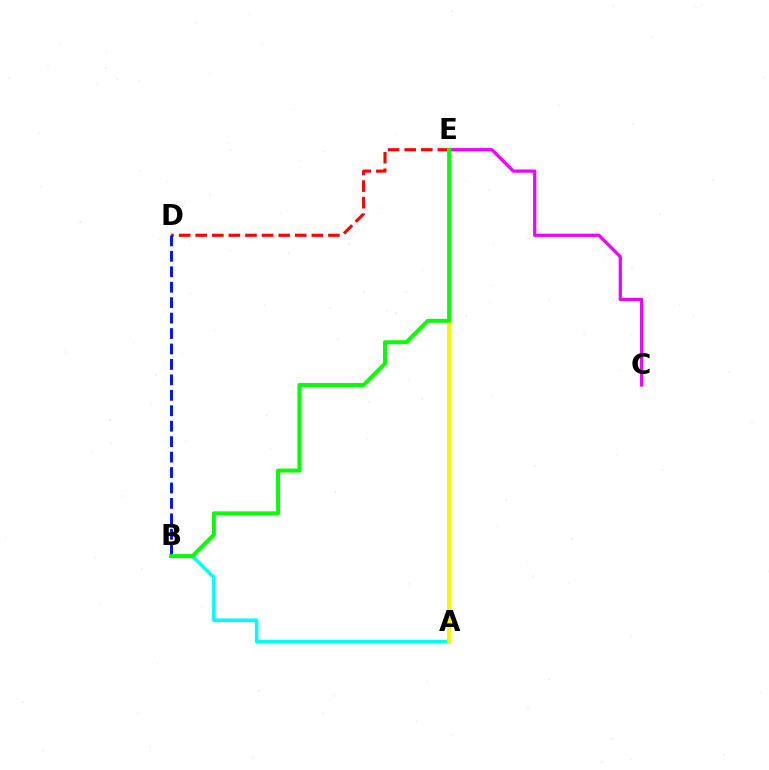{('D', 'E'): [{'color': '#ff0000', 'line_style': 'dashed', 'thickness': 2.25}], ('C', 'E'): [{'color': '#ee00ff', 'line_style': 'solid', 'thickness': 2.33}], ('A', 'B'): [{'color': '#00fff6', 'line_style': 'solid', 'thickness': 2.59}], ('B', 'D'): [{'color': '#0010ff', 'line_style': 'dashed', 'thickness': 2.1}], ('A', 'E'): [{'color': '#fcf500', 'line_style': 'solid', 'thickness': 2.77}], ('B', 'E'): [{'color': '#08ff00', 'line_style': 'solid', 'thickness': 2.85}]}